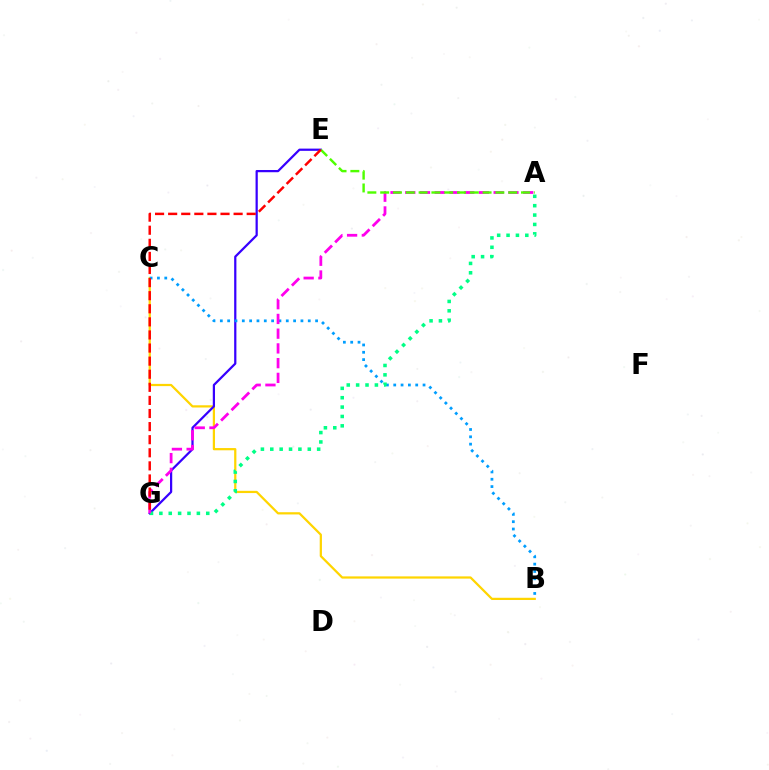{('B', 'C'): [{'color': '#ffd500', 'line_style': 'solid', 'thickness': 1.61}, {'color': '#009eff', 'line_style': 'dotted', 'thickness': 1.99}], ('E', 'G'): [{'color': '#3700ff', 'line_style': 'solid', 'thickness': 1.61}, {'color': '#ff0000', 'line_style': 'dashed', 'thickness': 1.78}], ('A', 'G'): [{'color': '#00ff86', 'line_style': 'dotted', 'thickness': 2.55}, {'color': '#ff00ed', 'line_style': 'dashed', 'thickness': 2.0}], ('A', 'E'): [{'color': '#4fff00', 'line_style': 'dashed', 'thickness': 1.74}]}